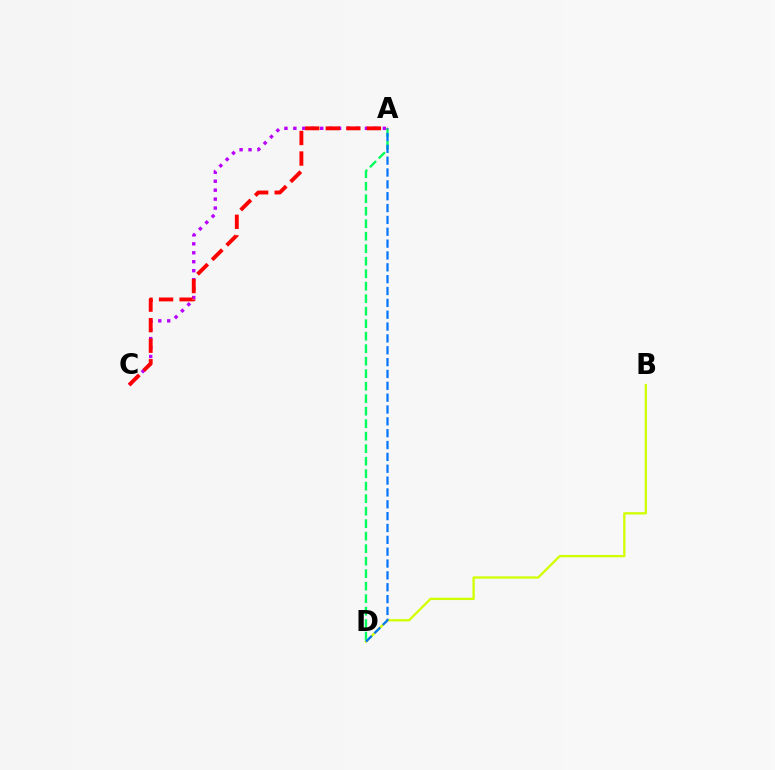{('A', 'C'): [{'color': '#b900ff', 'line_style': 'dotted', 'thickness': 2.43}, {'color': '#ff0000', 'line_style': 'dashed', 'thickness': 2.79}], ('A', 'D'): [{'color': '#00ff5c', 'line_style': 'dashed', 'thickness': 1.7}, {'color': '#0074ff', 'line_style': 'dashed', 'thickness': 1.61}], ('B', 'D'): [{'color': '#d1ff00', 'line_style': 'solid', 'thickness': 1.66}]}